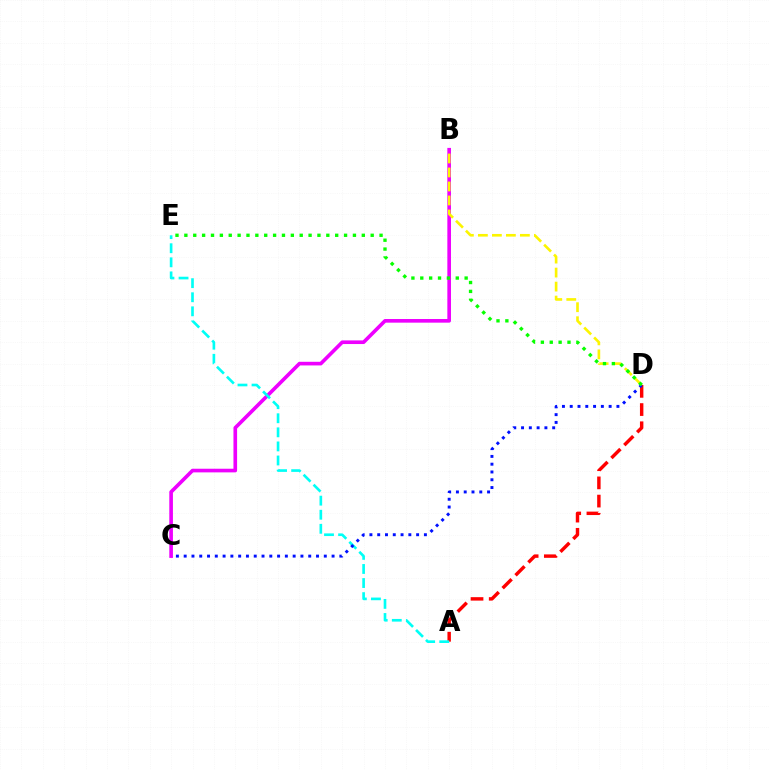{('A', 'D'): [{'color': '#ff0000', 'line_style': 'dashed', 'thickness': 2.47}], ('B', 'C'): [{'color': '#ee00ff', 'line_style': 'solid', 'thickness': 2.62}], ('A', 'E'): [{'color': '#00fff6', 'line_style': 'dashed', 'thickness': 1.91}], ('C', 'D'): [{'color': '#0010ff', 'line_style': 'dotted', 'thickness': 2.11}], ('B', 'D'): [{'color': '#fcf500', 'line_style': 'dashed', 'thickness': 1.9}], ('D', 'E'): [{'color': '#08ff00', 'line_style': 'dotted', 'thickness': 2.41}]}